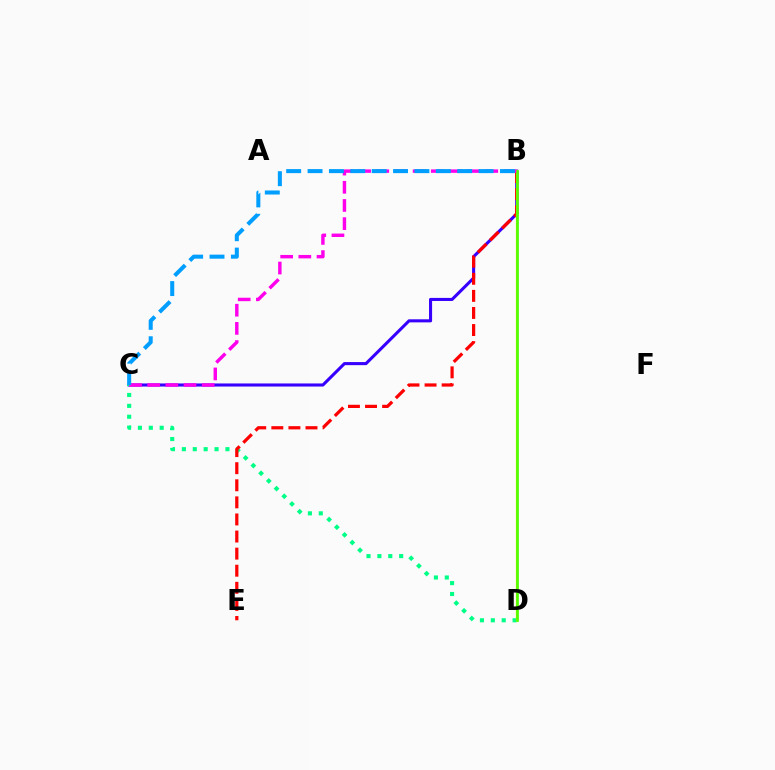{('B', 'C'): [{'color': '#3700ff', 'line_style': 'solid', 'thickness': 2.21}, {'color': '#ff00ed', 'line_style': 'dashed', 'thickness': 2.47}, {'color': '#009eff', 'line_style': 'dashed', 'thickness': 2.9}], ('C', 'D'): [{'color': '#00ff86', 'line_style': 'dotted', 'thickness': 2.96}], ('B', 'E'): [{'color': '#ff0000', 'line_style': 'dashed', 'thickness': 2.32}], ('B', 'D'): [{'color': '#ffd500', 'line_style': 'solid', 'thickness': 1.61}, {'color': '#4fff00', 'line_style': 'solid', 'thickness': 1.94}]}